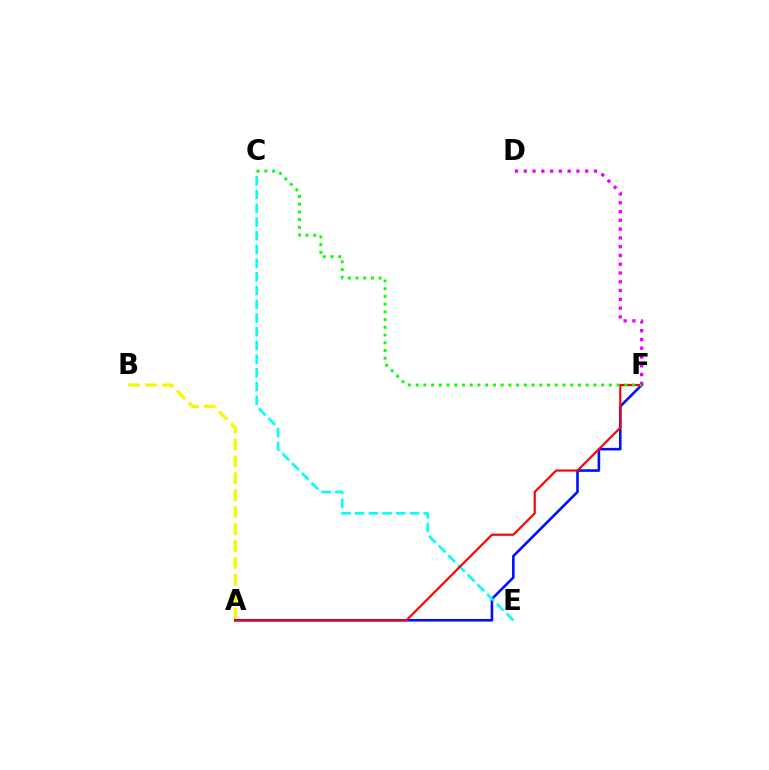{('A', 'B'): [{'color': '#fcf500', 'line_style': 'dashed', 'thickness': 2.3}], ('D', 'F'): [{'color': '#ee00ff', 'line_style': 'dotted', 'thickness': 2.39}], ('A', 'F'): [{'color': '#0010ff', 'line_style': 'solid', 'thickness': 1.87}, {'color': '#ff0000', 'line_style': 'solid', 'thickness': 1.56}], ('C', 'E'): [{'color': '#00fff6', 'line_style': 'dashed', 'thickness': 1.86}], ('C', 'F'): [{'color': '#08ff00', 'line_style': 'dotted', 'thickness': 2.1}]}